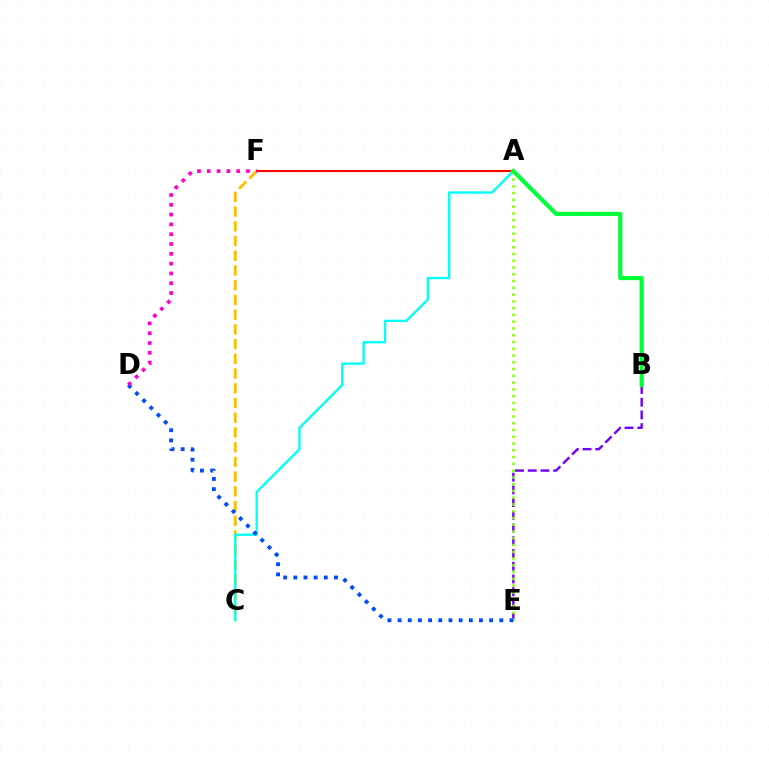{('C', 'F'): [{'color': '#ffbd00', 'line_style': 'dashed', 'thickness': 2.0}], ('A', 'F'): [{'color': '#ff0000', 'line_style': 'solid', 'thickness': 1.53}], ('B', 'E'): [{'color': '#7200ff', 'line_style': 'dashed', 'thickness': 1.73}], ('A', 'C'): [{'color': '#00fff6', 'line_style': 'solid', 'thickness': 1.67}], ('A', 'E'): [{'color': '#84ff00', 'line_style': 'dotted', 'thickness': 1.84}], ('D', 'E'): [{'color': '#004bff', 'line_style': 'dotted', 'thickness': 2.76}], ('A', 'B'): [{'color': '#00ff39', 'line_style': 'solid', 'thickness': 2.99}], ('D', 'F'): [{'color': '#ff00cf', 'line_style': 'dotted', 'thickness': 2.66}]}